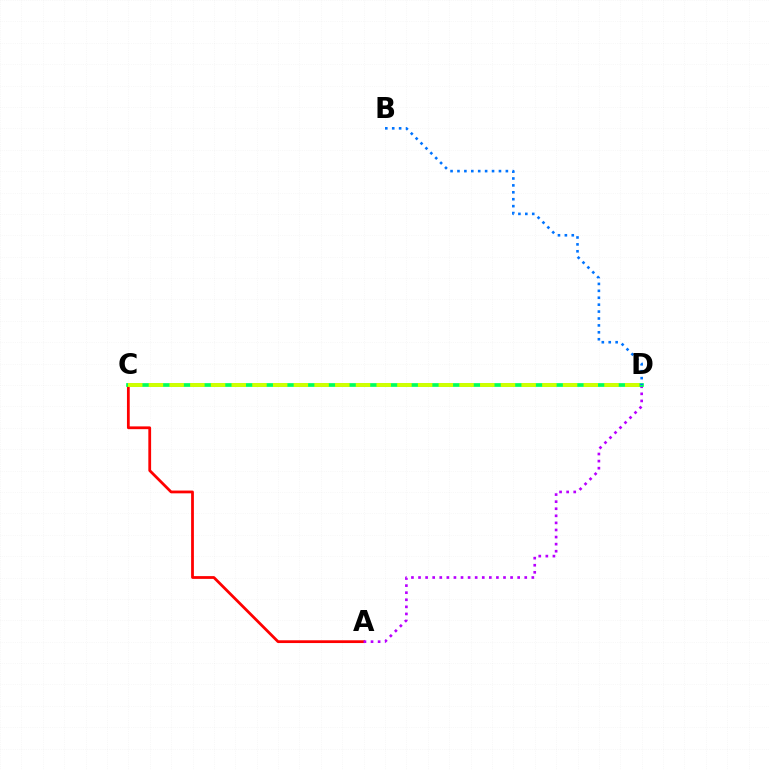{('A', 'C'): [{'color': '#ff0000', 'line_style': 'solid', 'thickness': 2.0}], ('A', 'D'): [{'color': '#b900ff', 'line_style': 'dotted', 'thickness': 1.92}], ('C', 'D'): [{'color': '#00ff5c', 'line_style': 'solid', 'thickness': 2.67}, {'color': '#d1ff00', 'line_style': 'dashed', 'thickness': 2.81}], ('B', 'D'): [{'color': '#0074ff', 'line_style': 'dotted', 'thickness': 1.88}]}